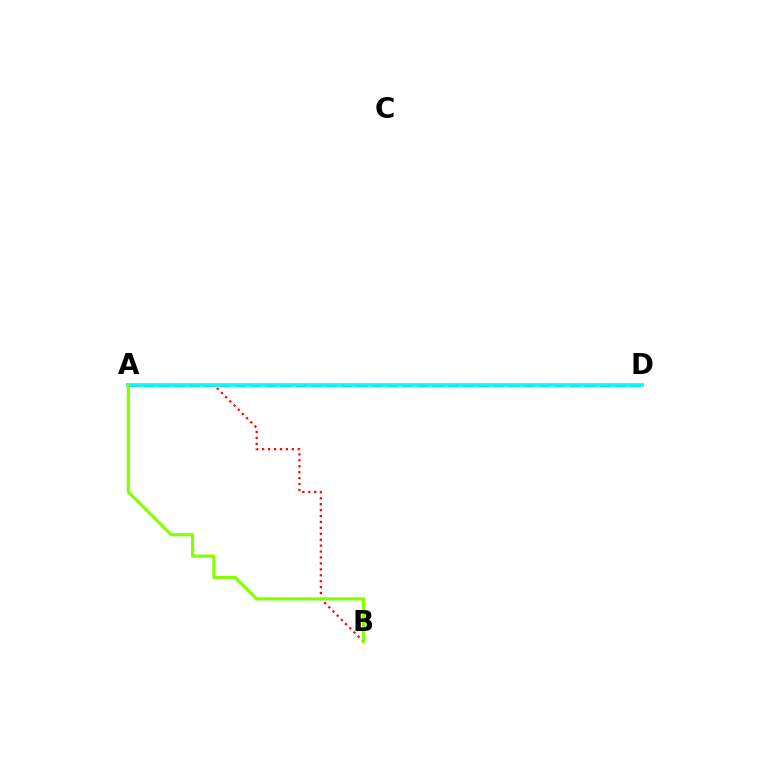{('A', 'D'): [{'color': '#7200ff', 'line_style': 'dashed', 'thickness': 2.07}, {'color': '#00fff6', 'line_style': 'solid', 'thickness': 2.65}], ('A', 'B'): [{'color': '#ff0000', 'line_style': 'dotted', 'thickness': 1.61}, {'color': '#84ff00', 'line_style': 'solid', 'thickness': 2.26}]}